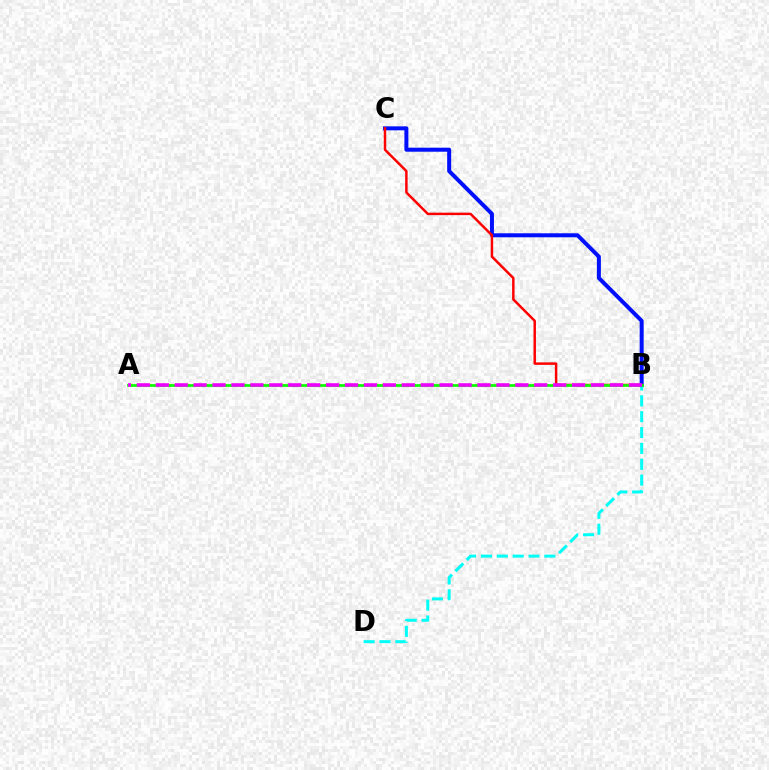{('B', 'C'): [{'color': '#0010ff', 'line_style': 'solid', 'thickness': 2.88}, {'color': '#ff0000', 'line_style': 'solid', 'thickness': 1.78}], ('B', 'D'): [{'color': '#00fff6', 'line_style': 'dashed', 'thickness': 2.15}], ('A', 'B'): [{'color': '#fcf500', 'line_style': 'dotted', 'thickness': 1.71}, {'color': '#08ff00', 'line_style': 'solid', 'thickness': 1.95}, {'color': '#ee00ff', 'line_style': 'dashed', 'thickness': 2.57}]}